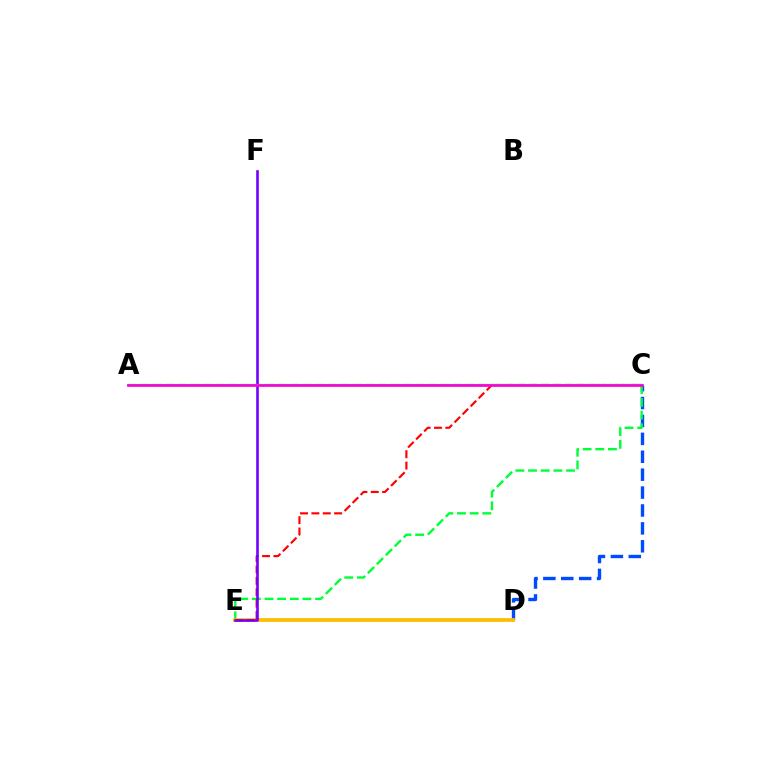{('C', 'D'): [{'color': '#004bff', 'line_style': 'dashed', 'thickness': 2.43}], ('C', 'E'): [{'color': '#00ff39', 'line_style': 'dashed', 'thickness': 1.72}, {'color': '#ff0000', 'line_style': 'dashed', 'thickness': 1.54}], ('D', 'E'): [{'color': '#ffbd00', 'line_style': 'solid', 'thickness': 2.72}], ('A', 'C'): [{'color': '#84ff00', 'line_style': 'dashed', 'thickness': 1.7}, {'color': '#00fff6', 'line_style': 'solid', 'thickness': 1.56}, {'color': '#ff00cf', 'line_style': 'solid', 'thickness': 1.93}], ('E', 'F'): [{'color': '#7200ff', 'line_style': 'solid', 'thickness': 1.88}]}